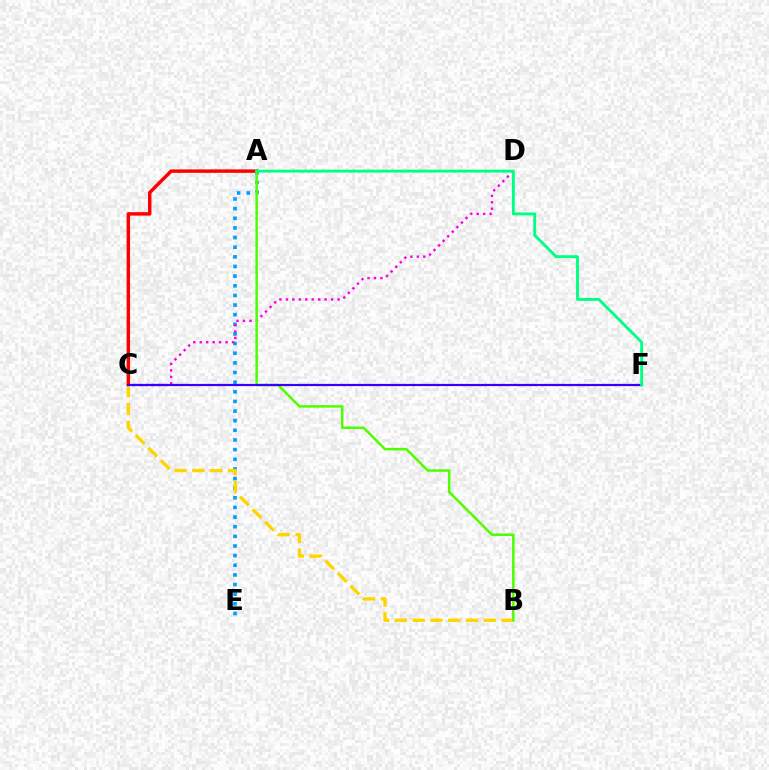{('A', 'E'): [{'color': '#009eff', 'line_style': 'dotted', 'thickness': 2.62}], ('A', 'C'): [{'color': '#ff0000', 'line_style': 'solid', 'thickness': 2.48}], ('C', 'D'): [{'color': '#ff00ed', 'line_style': 'dotted', 'thickness': 1.76}], ('B', 'C'): [{'color': '#ffd500', 'line_style': 'dashed', 'thickness': 2.41}], ('A', 'B'): [{'color': '#4fff00', 'line_style': 'solid', 'thickness': 1.82}], ('C', 'F'): [{'color': '#3700ff', 'line_style': 'solid', 'thickness': 1.59}], ('A', 'F'): [{'color': '#00ff86', 'line_style': 'solid', 'thickness': 2.08}]}